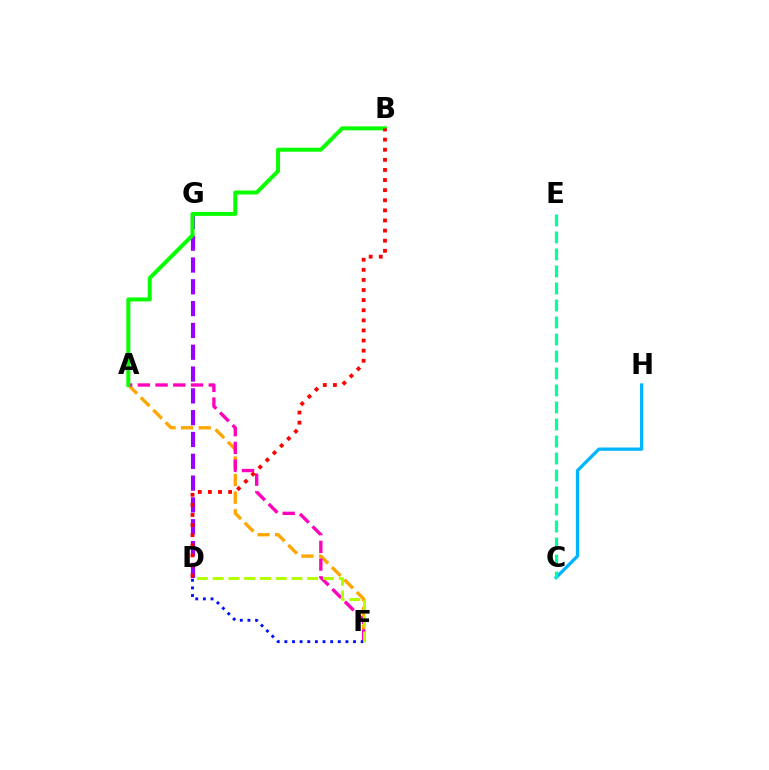{('A', 'F'): [{'color': '#ffa500', 'line_style': 'dashed', 'thickness': 2.39}, {'color': '#ff00bd', 'line_style': 'dashed', 'thickness': 2.41}], ('C', 'H'): [{'color': '#00b5ff', 'line_style': 'solid', 'thickness': 2.36}], ('C', 'E'): [{'color': '#00ff9d', 'line_style': 'dashed', 'thickness': 2.31}], ('D', 'F'): [{'color': '#0010ff', 'line_style': 'dotted', 'thickness': 2.07}, {'color': '#b3ff00', 'line_style': 'dashed', 'thickness': 2.14}], ('D', 'G'): [{'color': '#9b00ff', 'line_style': 'dashed', 'thickness': 2.96}], ('A', 'B'): [{'color': '#08ff00', 'line_style': 'solid', 'thickness': 2.87}], ('B', 'D'): [{'color': '#ff0000', 'line_style': 'dotted', 'thickness': 2.75}]}